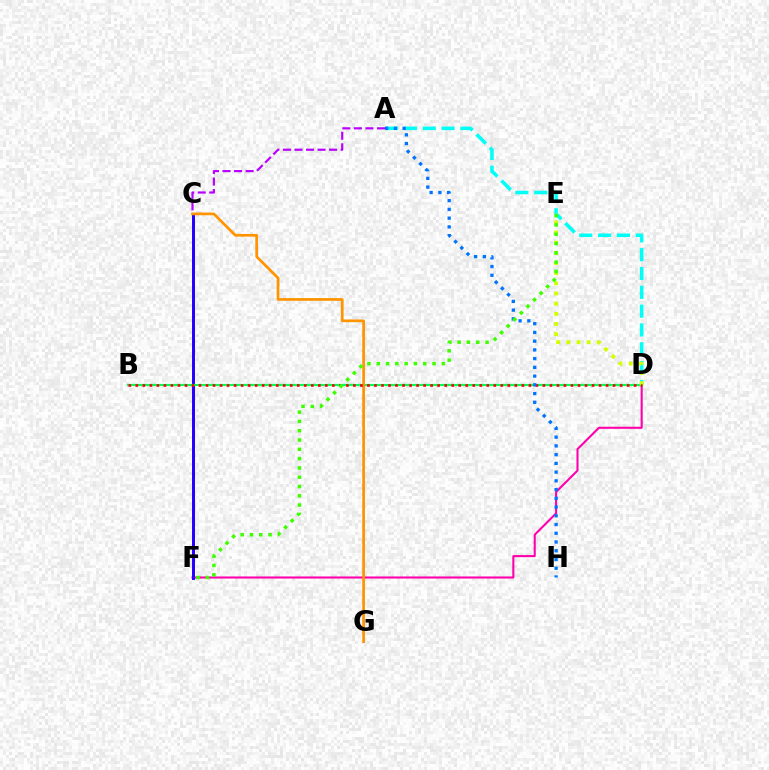{('D', 'F'): [{'color': '#ff00ac', 'line_style': 'solid', 'thickness': 1.5}], ('A', 'D'): [{'color': '#00fff6', 'line_style': 'dashed', 'thickness': 2.56}], ('C', 'F'): [{'color': '#2500ff', 'line_style': 'solid', 'thickness': 2.14}], ('A', 'C'): [{'color': '#b900ff', 'line_style': 'dashed', 'thickness': 1.57}], ('B', 'D'): [{'color': '#00ff5c', 'line_style': 'solid', 'thickness': 1.56}, {'color': '#ff0000', 'line_style': 'dotted', 'thickness': 1.91}], ('D', 'E'): [{'color': '#d1ff00', 'line_style': 'dotted', 'thickness': 2.76}], ('C', 'G'): [{'color': '#ff9400', 'line_style': 'solid', 'thickness': 1.95}], ('A', 'H'): [{'color': '#0074ff', 'line_style': 'dotted', 'thickness': 2.37}], ('E', 'F'): [{'color': '#3dff00', 'line_style': 'dotted', 'thickness': 2.53}]}